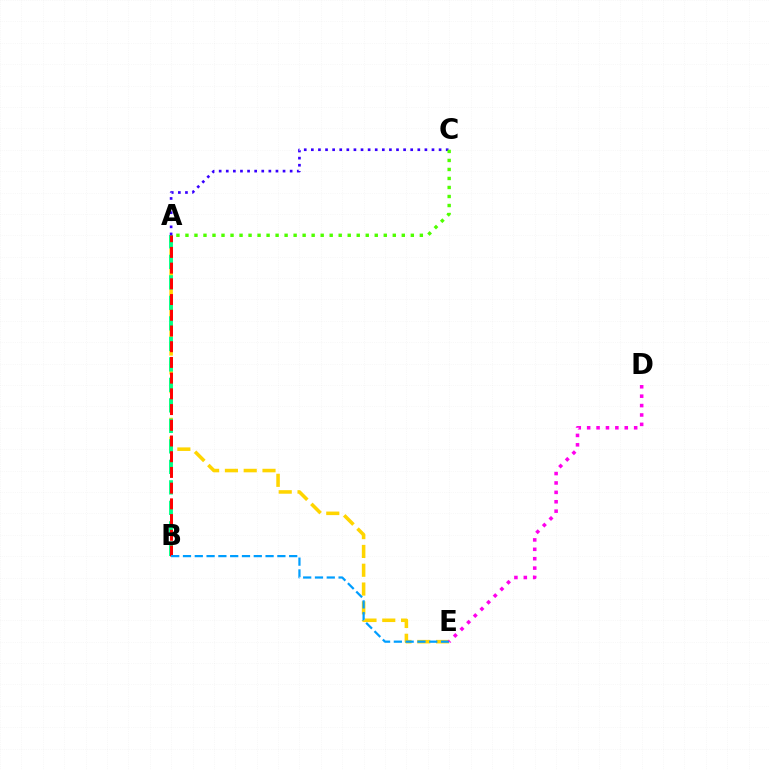{('A', 'E'): [{'color': '#ffd500', 'line_style': 'dashed', 'thickness': 2.55}], ('A', 'B'): [{'color': '#00ff86', 'line_style': 'dashed', 'thickness': 2.78}, {'color': '#ff0000', 'line_style': 'dashed', 'thickness': 2.14}], ('A', 'C'): [{'color': '#3700ff', 'line_style': 'dotted', 'thickness': 1.93}, {'color': '#4fff00', 'line_style': 'dotted', 'thickness': 2.45}], ('B', 'E'): [{'color': '#009eff', 'line_style': 'dashed', 'thickness': 1.6}], ('D', 'E'): [{'color': '#ff00ed', 'line_style': 'dotted', 'thickness': 2.55}]}